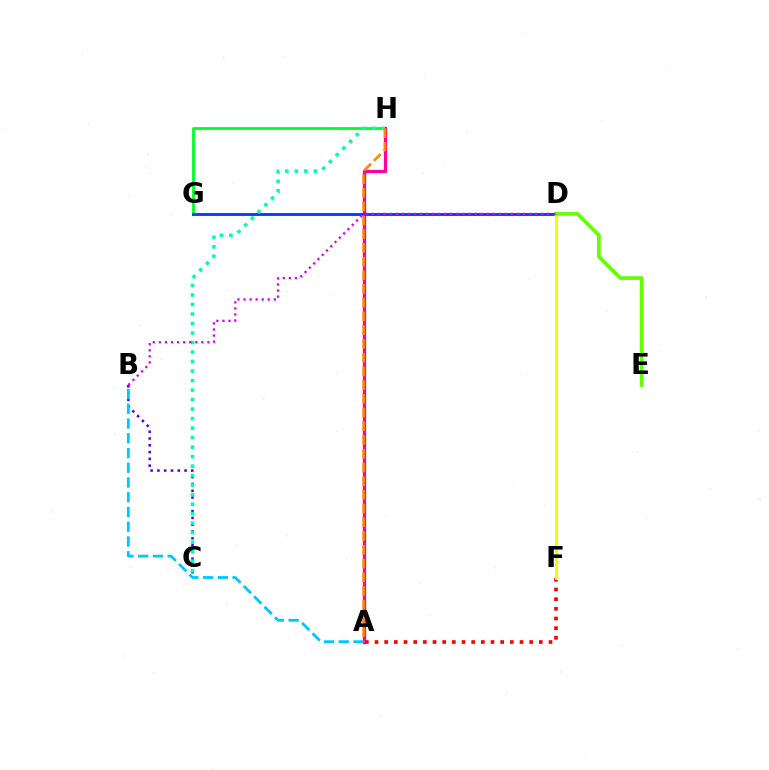{('G', 'H'): [{'color': '#00ff27', 'line_style': 'solid', 'thickness': 2.01}], ('A', 'H'): [{'color': '#ff00a0', 'line_style': 'solid', 'thickness': 2.36}, {'color': '#ff8800', 'line_style': 'dashed', 'thickness': 1.86}], ('D', 'G'): [{'color': '#003fff', 'line_style': 'solid', 'thickness': 2.08}], ('A', 'F'): [{'color': '#ff0000', 'line_style': 'dotted', 'thickness': 2.63}], ('D', 'F'): [{'color': '#eeff00', 'line_style': 'solid', 'thickness': 2.14}], ('D', 'E'): [{'color': '#66ff00', 'line_style': 'solid', 'thickness': 2.68}], ('B', 'C'): [{'color': '#4f00ff', 'line_style': 'dotted', 'thickness': 1.84}], ('A', 'B'): [{'color': '#00c7ff', 'line_style': 'dashed', 'thickness': 2.0}], ('C', 'H'): [{'color': '#00ffaf', 'line_style': 'dotted', 'thickness': 2.58}], ('B', 'D'): [{'color': '#d600ff', 'line_style': 'dotted', 'thickness': 1.65}]}